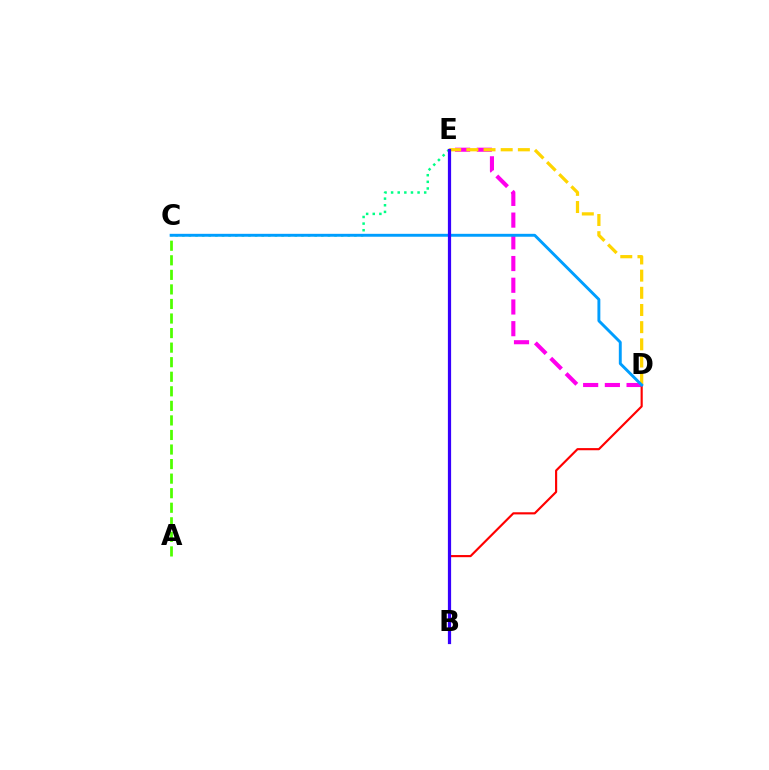{('D', 'E'): [{'color': '#ff00ed', 'line_style': 'dashed', 'thickness': 2.95}, {'color': '#ffd500', 'line_style': 'dashed', 'thickness': 2.33}], ('A', 'C'): [{'color': '#4fff00', 'line_style': 'dashed', 'thickness': 1.98}], ('C', 'E'): [{'color': '#00ff86', 'line_style': 'dotted', 'thickness': 1.8}], ('B', 'D'): [{'color': '#ff0000', 'line_style': 'solid', 'thickness': 1.55}], ('C', 'D'): [{'color': '#009eff', 'line_style': 'solid', 'thickness': 2.1}], ('B', 'E'): [{'color': '#3700ff', 'line_style': 'solid', 'thickness': 2.32}]}